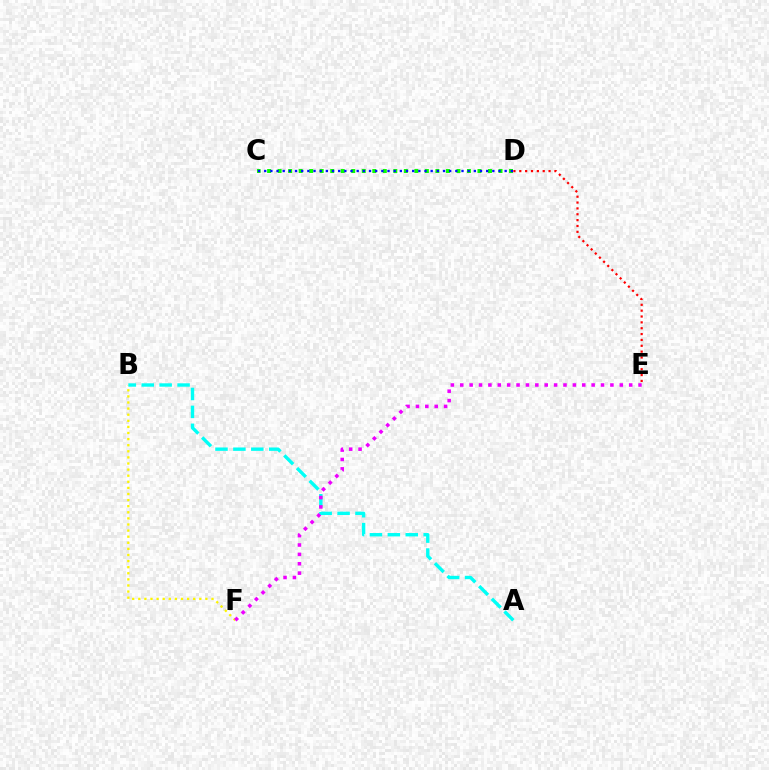{('C', 'D'): [{'color': '#08ff00', 'line_style': 'dotted', 'thickness': 2.86}, {'color': '#0010ff', 'line_style': 'dotted', 'thickness': 1.68}], ('D', 'E'): [{'color': '#ff0000', 'line_style': 'dotted', 'thickness': 1.59}], ('B', 'F'): [{'color': '#fcf500', 'line_style': 'dotted', 'thickness': 1.66}], ('A', 'B'): [{'color': '#00fff6', 'line_style': 'dashed', 'thickness': 2.43}], ('E', 'F'): [{'color': '#ee00ff', 'line_style': 'dotted', 'thickness': 2.55}]}